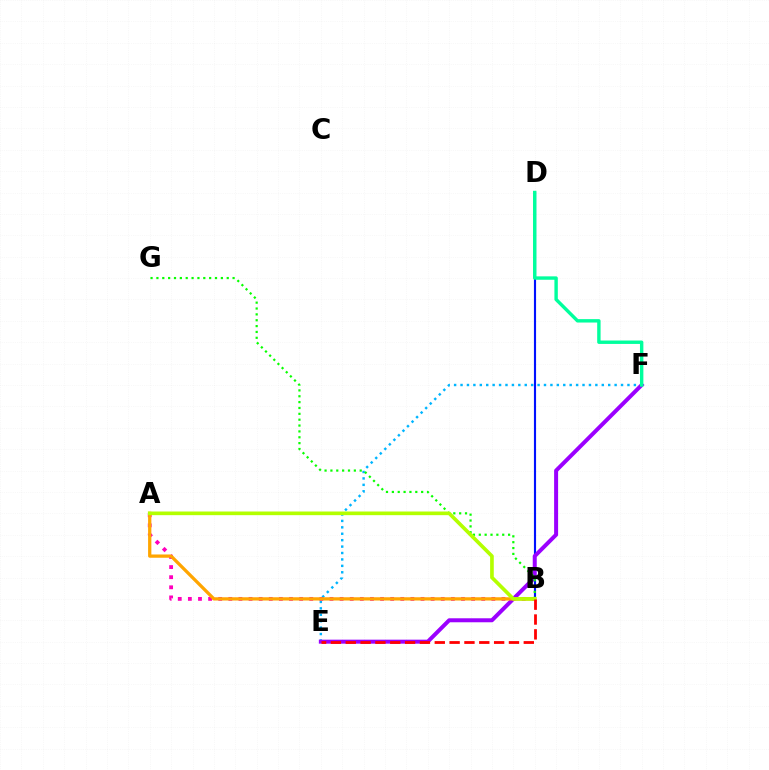{('B', 'D'): [{'color': '#0010ff', 'line_style': 'solid', 'thickness': 1.54}], ('E', 'F'): [{'color': '#00b5ff', 'line_style': 'dotted', 'thickness': 1.74}, {'color': '#9b00ff', 'line_style': 'solid', 'thickness': 2.87}], ('A', 'B'): [{'color': '#ff00bd', 'line_style': 'dotted', 'thickness': 2.75}, {'color': '#ffa500', 'line_style': 'solid', 'thickness': 2.36}, {'color': '#b3ff00', 'line_style': 'solid', 'thickness': 2.63}], ('D', 'F'): [{'color': '#00ff9d', 'line_style': 'solid', 'thickness': 2.45}], ('B', 'G'): [{'color': '#08ff00', 'line_style': 'dotted', 'thickness': 1.59}], ('B', 'E'): [{'color': '#ff0000', 'line_style': 'dashed', 'thickness': 2.02}]}